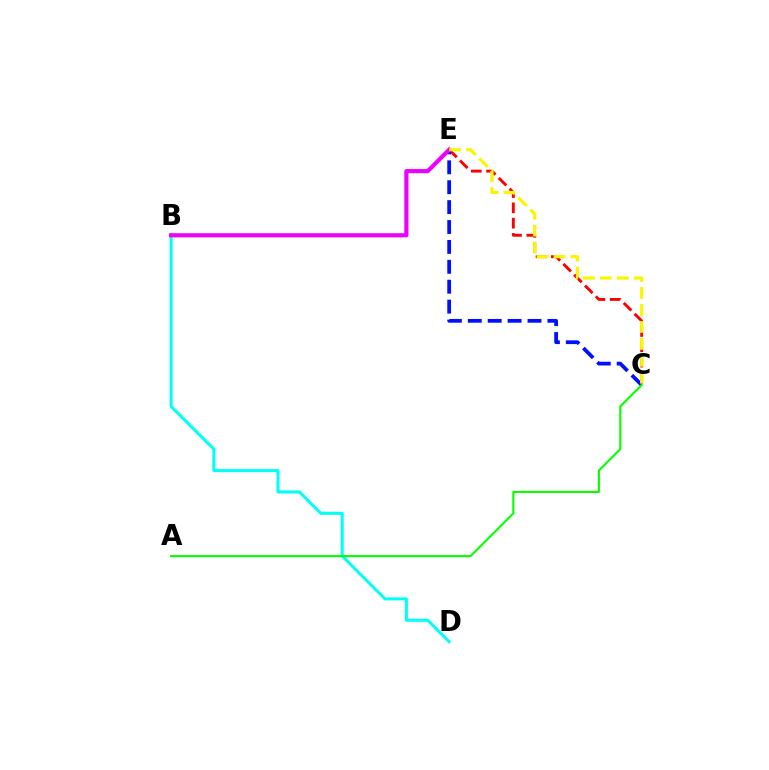{('C', 'E'): [{'color': '#ff0000', 'line_style': 'dashed', 'thickness': 2.08}, {'color': '#0010ff', 'line_style': 'dashed', 'thickness': 2.7}, {'color': '#fcf500', 'line_style': 'dashed', 'thickness': 2.3}], ('B', 'D'): [{'color': '#00fff6', 'line_style': 'solid', 'thickness': 2.18}], ('B', 'E'): [{'color': '#ee00ff', 'line_style': 'solid', 'thickness': 2.99}], ('A', 'C'): [{'color': '#08ff00', 'line_style': 'solid', 'thickness': 1.52}]}